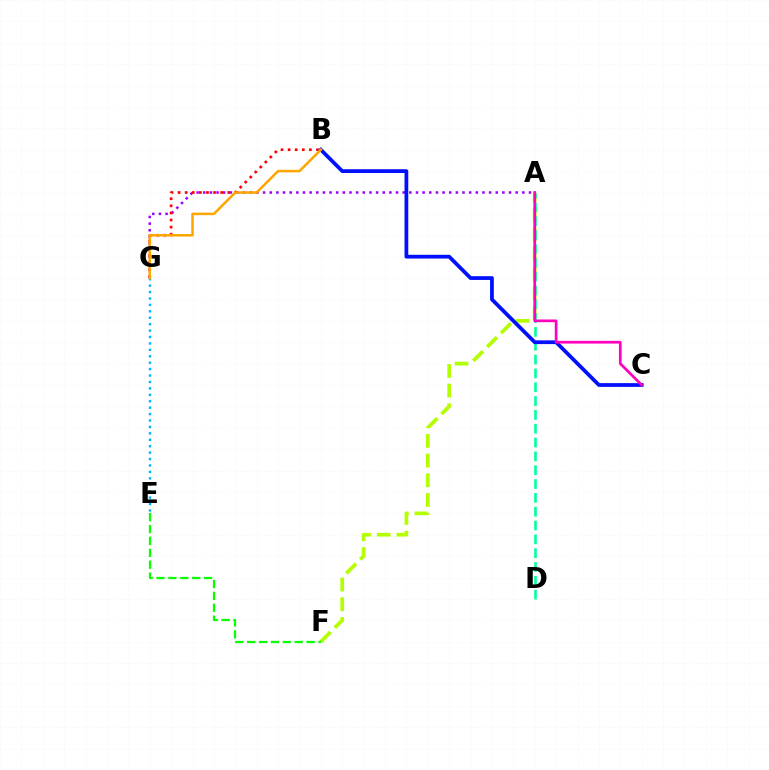{('A', 'F'): [{'color': '#b3ff00', 'line_style': 'dashed', 'thickness': 2.68}], ('A', 'G'): [{'color': '#9b00ff', 'line_style': 'dotted', 'thickness': 1.81}], ('B', 'G'): [{'color': '#ff0000', 'line_style': 'dotted', 'thickness': 1.93}, {'color': '#ffa500', 'line_style': 'solid', 'thickness': 1.81}], ('E', 'G'): [{'color': '#00b5ff', 'line_style': 'dotted', 'thickness': 1.75}], ('A', 'D'): [{'color': '#00ff9d', 'line_style': 'dashed', 'thickness': 1.88}], ('E', 'F'): [{'color': '#08ff00', 'line_style': 'dashed', 'thickness': 1.62}], ('B', 'C'): [{'color': '#0010ff', 'line_style': 'solid', 'thickness': 2.7}], ('A', 'C'): [{'color': '#ff00bd', 'line_style': 'solid', 'thickness': 1.95}]}